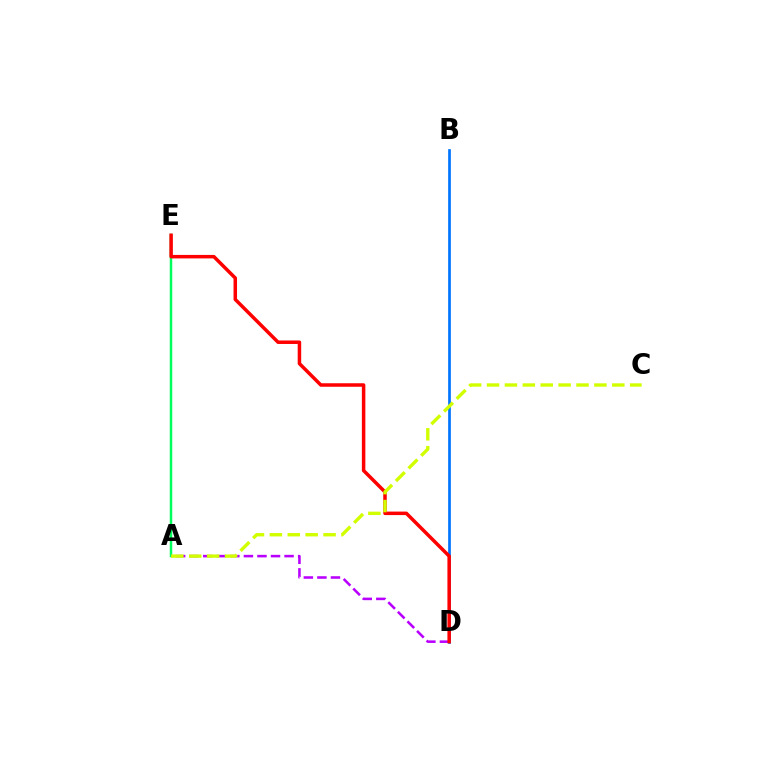{('B', 'D'): [{'color': '#0074ff', 'line_style': 'solid', 'thickness': 1.93}], ('A', 'E'): [{'color': '#00ff5c', 'line_style': 'solid', 'thickness': 1.79}], ('A', 'D'): [{'color': '#b900ff', 'line_style': 'dashed', 'thickness': 1.84}], ('D', 'E'): [{'color': '#ff0000', 'line_style': 'solid', 'thickness': 2.52}], ('A', 'C'): [{'color': '#d1ff00', 'line_style': 'dashed', 'thickness': 2.43}]}